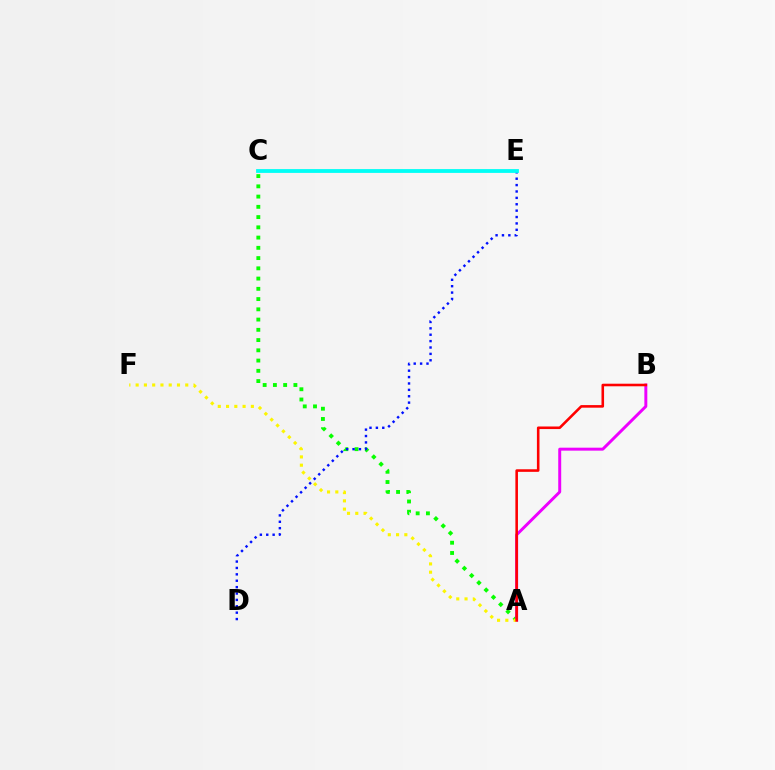{('A', 'C'): [{'color': '#08ff00', 'line_style': 'dotted', 'thickness': 2.78}], ('A', 'B'): [{'color': '#ee00ff', 'line_style': 'solid', 'thickness': 2.13}, {'color': '#ff0000', 'line_style': 'solid', 'thickness': 1.86}], ('D', 'E'): [{'color': '#0010ff', 'line_style': 'dotted', 'thickness': 1.74}], ('A', 'F'): [{'color': '#fcf500', 'line_style': 'dotted', 'thickness': 2.25}], ('C', 'E'): [{'color': '#00fff6', 'line_style': 'solid', 'thickness': 2.74}]}